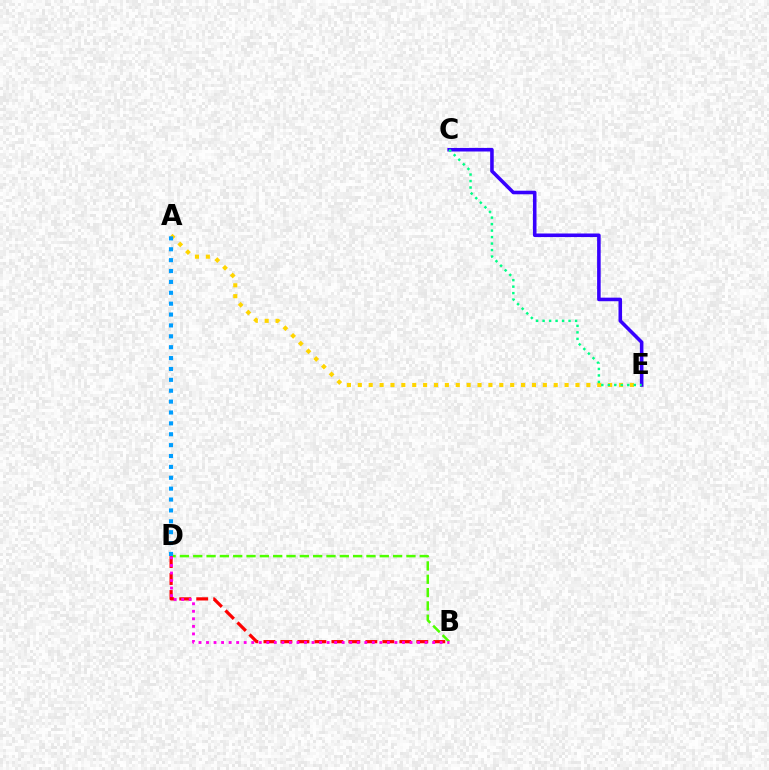{('A', 'E'): [{'color': '#ffd500', 'line_style': 'dotted', 'thickness': 2.96}], ('C', 'E'): [{'color': '#3700ff', 'line_style': 'solid', 'thickness': 2.57}, {'color': '#00ff86', 'line_style': 'dotted', 'thickness': 1.76}], ('B', 'D'): [{'color': '#4fff00', 'line_style': 'dashed', 'thickness': 1.81}, {'color': '#ff0000', 'line_style': 'dashed', 'thickness': 2.31}, {'color': '#ff00ed', 'line_style': 'dotted', 'thickness': 2.05}], ('A', 'D'): [{'color': '#009eff', 'line_style': 'dotted', 'thickness': 2.96}]}